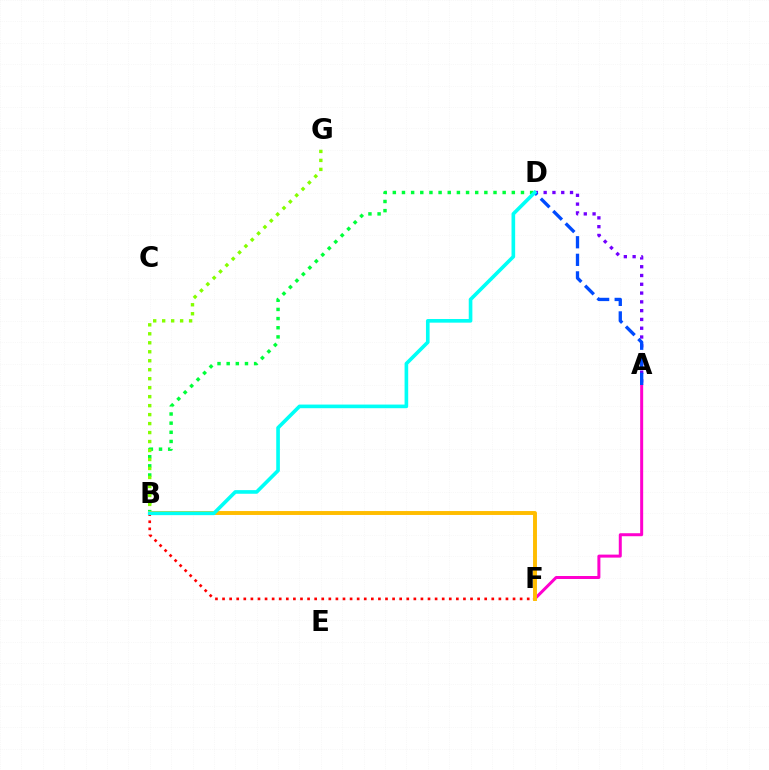{('A', 'F'): [{'color': '#ff00cf', 'line_style': 'solid', 'thickness': 2.16}], ('A', 'D'): [{'color': '#7200ff', 'line_style': 'dotted', 'thickness': 2.39}, {'color': '#004bff', 'line_style': 'dashed', 'thickness': 2.39}], ('B', 'F'): [{'color': '#ff0000', 'line_style': 'dotted', 'thickness': 1.93}, {'color': '#ffbd00', 'line_style': 'solid', 'thickness': 2.82}], ('B', 'D'): [{'color': '#00ff39', 'line_style': 'dotted', 'thickness': 2.49}, {'color': '#00fff6', 'line_style': 'solid', 'thickness': 2.62}], ('B', 'G'): [{'color': '#84ff00', 'line_style': 'dotted', 'thickness': 2.44}]}